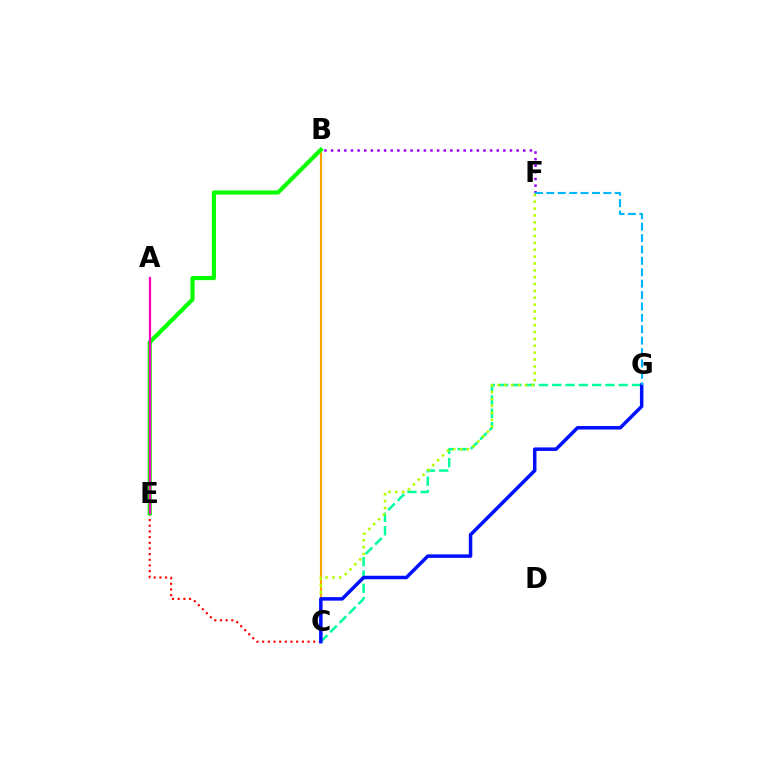{('C', 'E'): [{'color': '#ff0000', 'line_style': 'dotted', 'thickness': 1.54}], ('B', 'C'): [{'color': '#ffa500', 'line_style': 'solid', 'thickness': 1.55}], ('B', 'F'): [{'color': '#9b00ff', 'line_style': 'dotted', 'thickness': 1.8}], ('C', 'G'): [{'color': '#00ff9d', 'line_style': 'dashed', 'thickness': 1.81}, {'color': '#0010ff', 'line_style': 'solid', 'thickness': 2.52}], ('B', 'E'): [{'color': '#08ff00', 'line_style': 'solid', 'thickness': 2.98}], ('C', 'F'): [{'color': '#b3ff00', 'line_style': 'dotted', 'thickness': 1.86}], ('A', 'E'): [{'color': '#ff00bd', 'line_style': 'solid', 'thickness': 1.6}], ('F', 'G'): [{'color': '#00b5ff', 'line_style': 'dashed', 'thickness': 1.55}]}